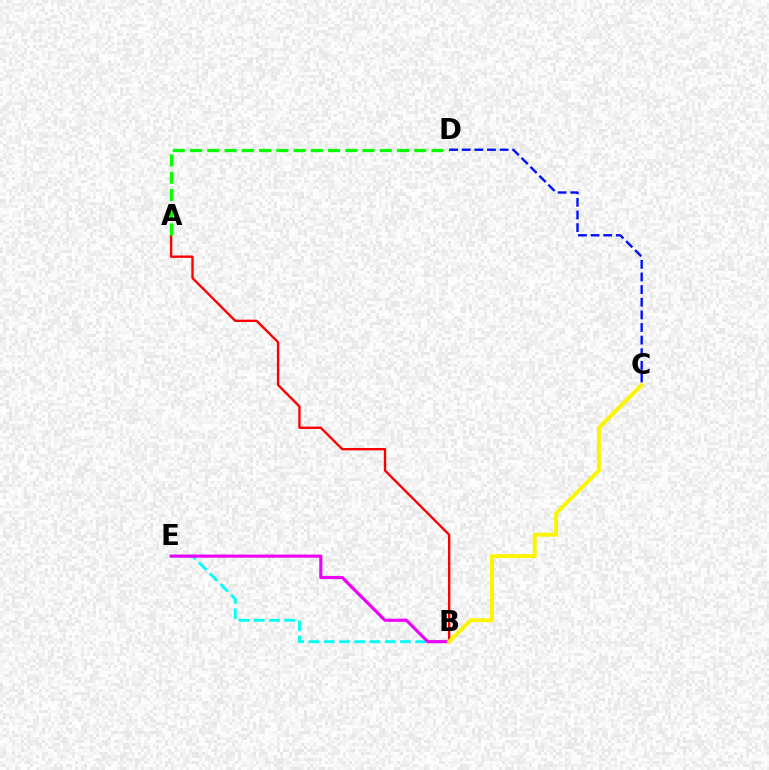{('B', 'E'): [{'color': '#00fff6', 'line_style': 'dashed', 'thickness': 2.07}, {'color': '#ee00ff', 'line_style': 'solid', 'thickness': 2.25}], ('A', 'B'): [{'color': '#ff0000', 'line_style': 'solid', 'thickness': 1.7}], ('A', 'D'): [{'color': '#08ff00', 'line_style': 'dashed', 'thickness': 2.34}], ('B', 'C'): [{'color': '#fcf500', 'line_style': 'solid', 'thickness': 2.83}], ('C', 'D'): [{'color': '#0010ff', 'line_style': 'dashed', 'thickness': 1.72}]}